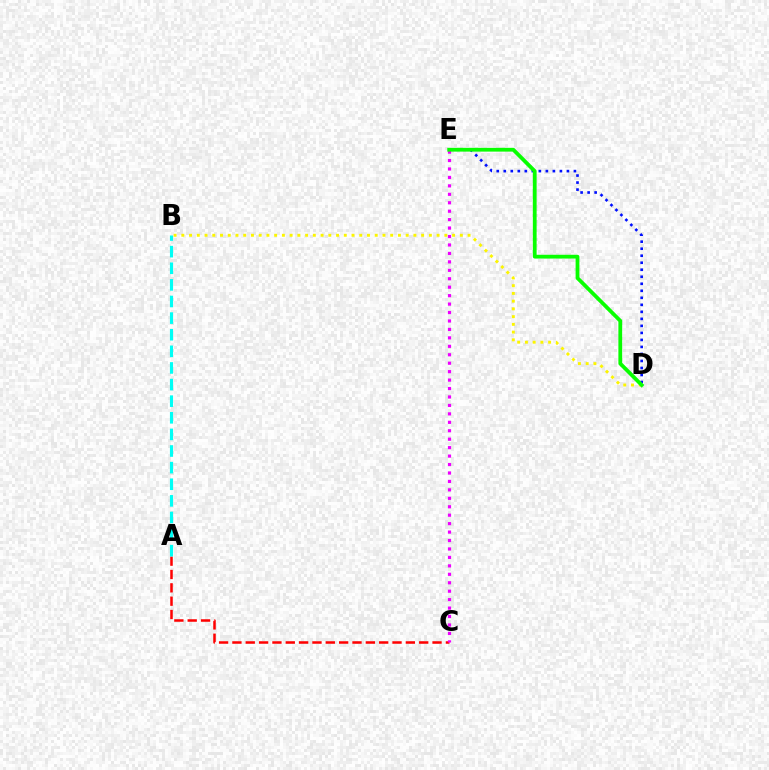{('D', 'E'): [{'color': '#0010ff', 'line_style': 'dotted', 'thickness': 1.91}, {'color': '#08ff00', 'line_style': 'solid', 'thickness': 2.72}], ('A', 'C'): [{'color': '#ff0000', 'line_style': 'dashed', 'thickness': 1.81}], ('C', 'E'): [{'color': '#ee00ff', 'line_style': 'dotted', 'thickness': 2.29}], ('B', 'D'): [{'color': '#fcf500', 'line_style': 'dotted', 'thickness': 2.1}], ('A', 'B'): [{'color': '#00fff6', 'line_style': 'dashed', 'thickness': 2.26}]}